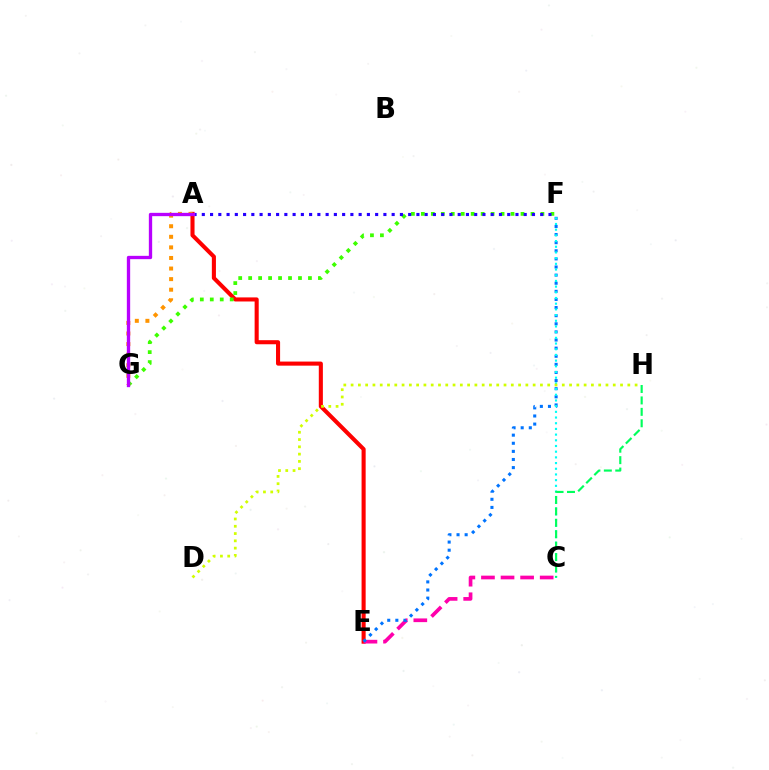{('A', 'E'): [{'color': '#ff0000', 'line_style': 'solid', 'thickness': 2.94}], ('F', 'G'): [{'color': '#3dff00', 'line_style': 'dotted', 'thickness': 2.71}], ('A', 'F'): [{'color': '#2500ff', 'line_style': 'dotted', 'thickness': 2.24}], ('C', 'E'): [{'color': '#ff00ac', 'line_style': 'dashed', 'thickness': 2.66}], ('E', 'F'): [{'color': '#0074ff', 'line_style': 'dotted', 'thickness': 2.2}], ('C', 'F'): [{'color': '#00fff6', 'line_style': 'dotted', 'thickness': 1.55}], ('A', 'G'): [{'color': '#ff9400', 'line_style': 'dotted', 'thickness': 2.87}, {'color': '#b900ff', 'line_style': 'solid', 'thickness': 2.39}], ('C', 'H'): [{'color': '#00ff5c', 'line_style': 'dashed', 'thickness': 1.55}], ('D', 'H'): [{'color': '#d1ff00', 'line_style': 'dotted', 'thickness': 1.98}]}